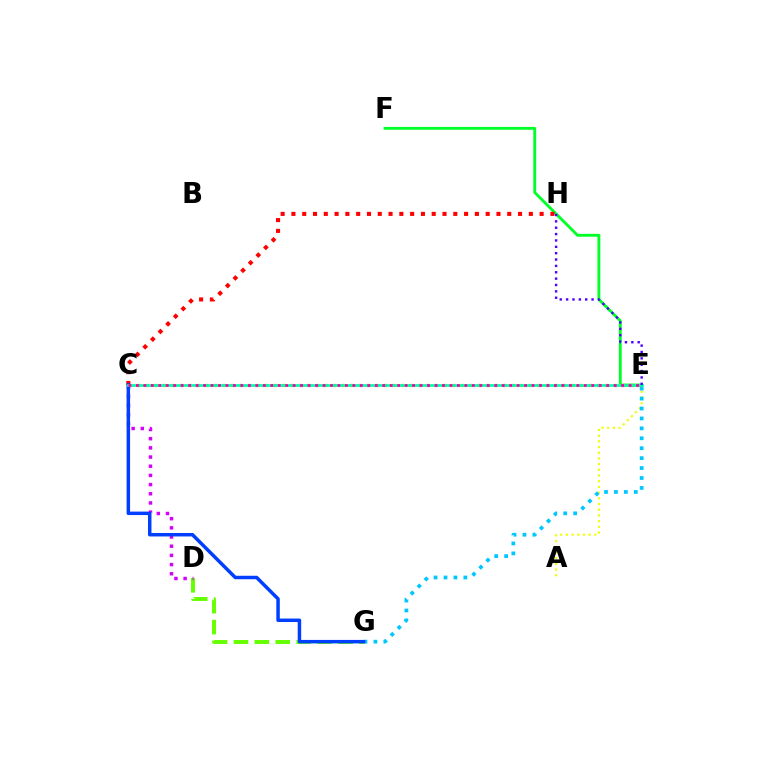{('E', 'F'): [{'color': '#00ff27', 'line_style': 'solid', 'thickness': 2.05}], ('A', 'E'): [{'color': '#eeff00', 'line_style': 'dotted', 'thickness': 1.55}], ('E', 'G'): [{'color': '#00c7ff', 'line_style': 'dotted', 'thickness': 2.7}], ('C', 'E'): [{'color': '#ff8800', 'line_style': 'dotted', 'thickness': 2.31}, {'color': '#00ffaf', 'line_style': 'solid', 'thickness': 1.95}, {'color': '#ff00a0', 'line_style': 'dotted', 'thickness': 2.03}], ('D', 'G'): [{'color': '#66ff00', 'line_style': 'dashed', 'thickness': 2.84}], ('C', 'D'): [{'color': '#d600ff', 'line_style': 'dotted', 'thickness': 2.49}], ('C', 'H'): [{'color': '#ff0000', 'line_style': 'dotted', 'thickness': 2.93}], ('C', 'G'): [{'color': '#003fff', 'line_style': 'solid', 'thickness': 2.5}], ('E', 'H'): [{'color': '#4f00ff', 'line_style': 'dotted', 'thickness': 1.73}]}